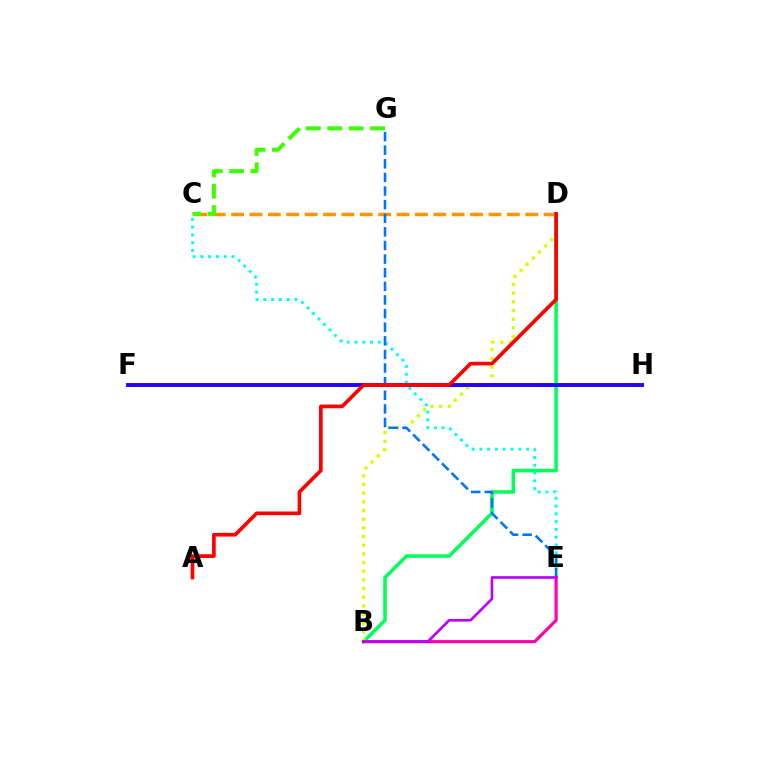{('C', 'E'): [{'color': '#00fff6', 'line_style': 'dotted', 'thickness': 2.11}], ('C', 'D'): [{'color': '#ff9400', 'line_style': 'dashed', 'thickness': 2.5}], ('B', 'D'): [{'color': '#00ff5c', 'line_style': 'solid', 'thickness': 2.55}, {'color': '#d1ff00', 'line_style': 'dotted', 'thickness': 2.36}], ('F', 'H'): [{'color': '#2500ff', 'line_style': 'solid', 'thickness': 2.82}], ('E', 'G'): [{'color': '#0074ff', 'line_style': 'dashed', 'thickness': 1.85}], ('A', 'D'): [{'color': '#ff0000', 'line_style': 'solid', 'thickness': 2.65}], ('C', 'G'): [{'color': '#3dff00', 'line_style': 'dashed', 'thickness': 2.91}], ('B', 'E'): [{'color': '#ff00ac', 'line_style': 'solid', 'thickness': 2.28}, {'color': '#b900ff', 'line_style': 'solid', 'thickness': 1.9}]}